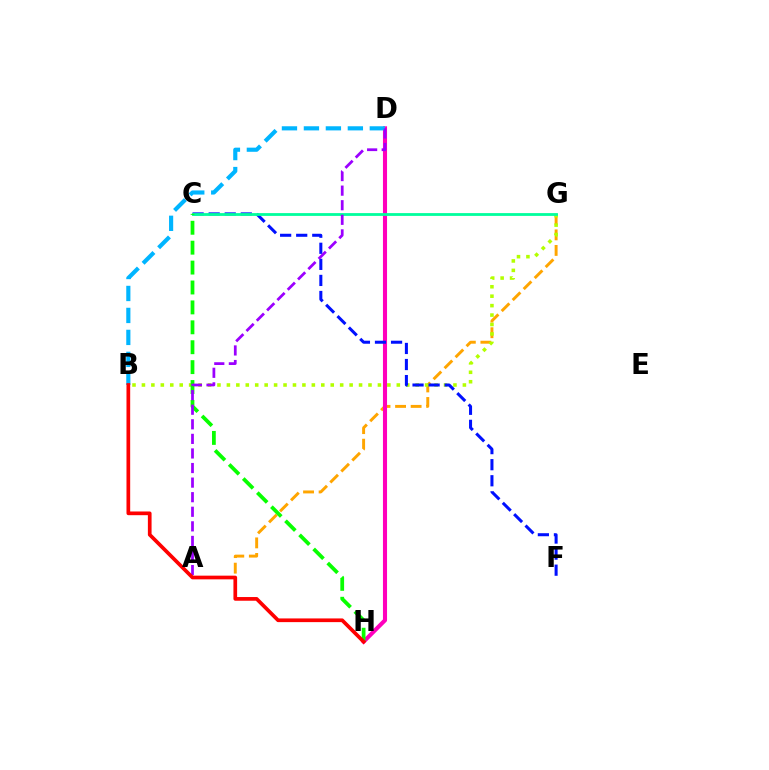{('A', 'G'): [{'color': '#ffa500', 'line_style': 'dashed', 'thickness': 2.11}], ('B', 'G'): [{'color': '#b3ff00', 'line_style': 'dotted', 'thickness': 2.56}], ('D', 'H'): [{'color': '#ff00bd', 'line_style': 'solid', 'thickness': 2.94}], ('C', 'F'): [{'color': '#0010ff', 'line_style': 'dashed', 'thickness': 2.18}], ('C', 'G'): [{'color': '#00ff9d', 'line_style': 'solid', 'thickness': 2.02}], ('B', 'D'): [{'color': '#00b5ff', 'line_style': 'dashed', 'thickness': 2.98}], ('C', 'H'): [{'color': '#08ff00', 'line_style': 'dashed', 'thickness': 2.7}], ('A', 'D'): [{'color': '#9b00ff', 'line_style': 'dashed', 'thickness': 1.98}], ('B', 'H'): [{'color': '#ff0000', 'line_style': 'solid', 'thickness': 2.66}]}